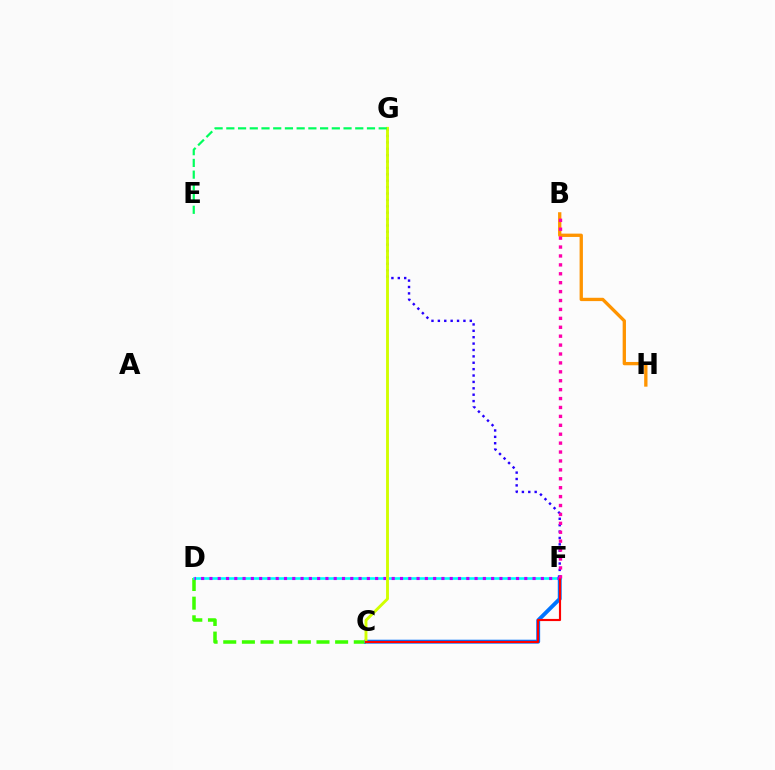{('C', 'D'): [{'color': '#3dff00', 'line_style': 'dashed', 'thickness': 2.53}], ('D', 'F'): [{'color': '#00fff6', 'line_style': 'solid', 'thickness': 1.91}, {'color': '#b900ff', 'line_style': 'dotted', 'thickness': 2.25}], ('C', 'F'): [{'color': '#0074ff', 'line_style': 'solid', 'thickness': 2.81}, {'color': '#ff0000', 'line_style': 'solid', 'thickness': 1.55}], ('F', 'G'): [{'color': '#2500ff', 'line_style': 'dotted', 'thickness': 1.74}], ('C', 'G'): [{'color': '#d1ff00', 'line_style': 'solid', 'thickness': 2.08}], ('E', 'G'): [{'color': '#00ff5c', 'line_style': 'dashed', 'thickness': 1.59}], ('B', 'H'): [{'color': '#ff9400', 'line_style': 'solid', 'thickness': 2.39}], ('B', 'F'): [{'color': '#ff00ac', 'line_style': 'dotted', 'thickness': 2.42}]}